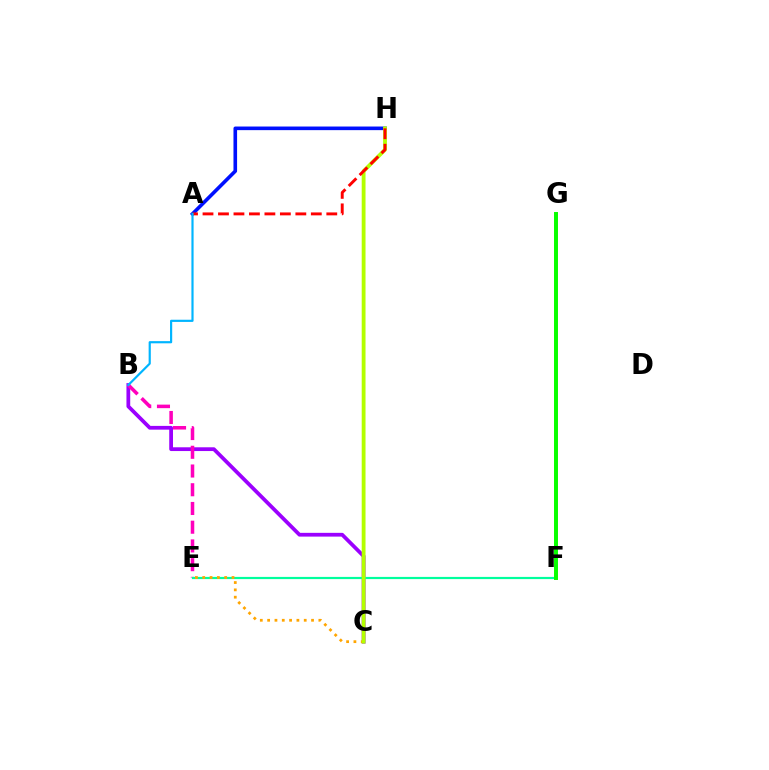{('B', 'C'): [{'color': '#9b00ff', 'line_style': 'solid', 'thickness': 2.71}], ('B', 'E'): [{'color': '#ff00bd', 'line_style': 'dashed', 'thickness': 2.54}], ('E', 'F'): [{'color': '#00ff9d', 'line_style': 'solid', 'thickness': 1.58}], ('C', 'E'): [{'color': '#ffa500', 'line_style': 'dotted', 'thickness': 1.99}], ('A', 'H'): [{'color': '#0010ff', 'line_style': 'solid', 'thickness': 2.6}, {'color': '#ff0000', 'line_style': 'dashed', 'thickness': 2.1}], ('F', 'G'): [{'color': '#08ff00', 'line_style': 'solid', 'thickness': 2.85}], ('C', 'H'): [{'color': '#b3ff00', 'line_style': 'solid', 'thickness': 2.75}], ('A', 'B'): [{'color': '#00b5ff', 'line_style': 'solid', 'thickness': 1.57}]}